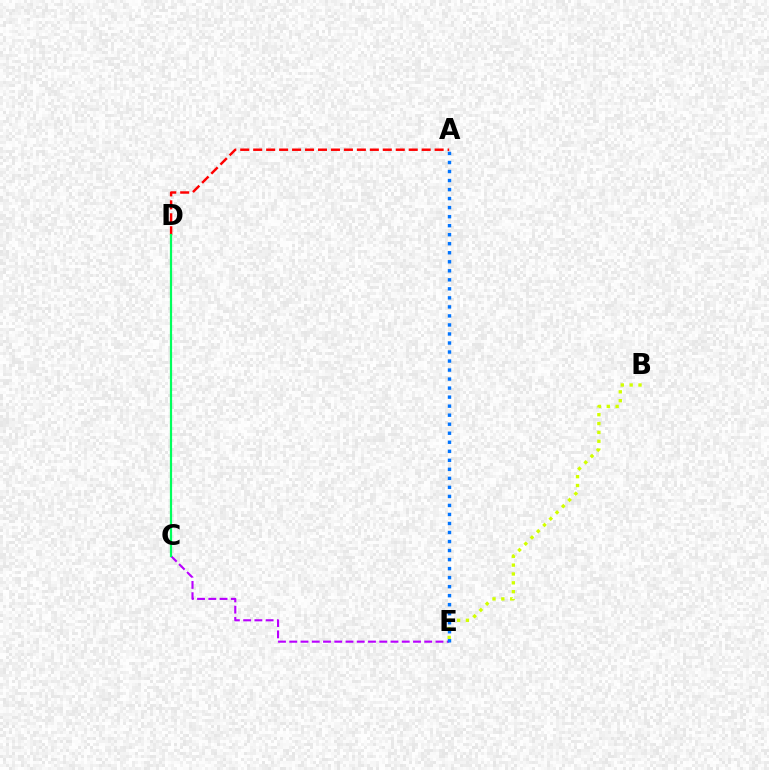{('C', 'E'): [{'color': '#b900ff', 'line_style': 'dashed', 'thickness': 1.53}], ('A', 'D'): [{'color': '#ff0000', 'line_style': 'dashed', 'thickness': 1.76}], ('B', 'E'): [{'color': '#d1ff00', 'line_style': 'dotted', 'thickness': 2.4}], ('A', 'E'): [{'color': '#0074ff', 'line_style': 'dotted', 'thickness': 2.45}], ('C', 'D'): [{'color': '#00ff5c', 'line_style': 'solid', 'thickness': 1.6}]}